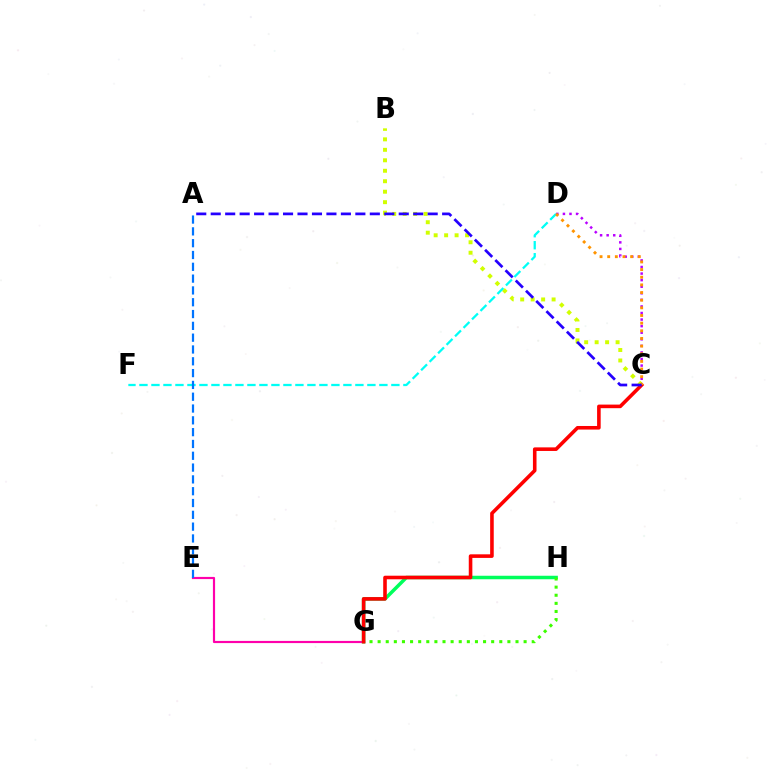{('C', 'D'): [{'color': '#b900ff', 'line_style': 'dotted', 'thickness': 1.79}, {'color': '#ff9400', 'line_style': 'dotted', 'thickness': 2.08}], ('E', 'G'): [{'color': '#ff00ac', 'line_style': 'solid', 'thickness': 1.56}], ('B', 'C'): [{'color': '#d1ff00', 'line_style': 'dotted', 'thickness': 2.84}], ('D', 'F'): [{'color': '#00fff6', 'line_style': 'dashed', 'thickness': 1.63}], ('G', 'H'): [{'color': '#00ff5c', 'line_style': 'solid', 'thickness': 2.52}, {'color': '#3dff00', 'line_style': 'dotted', 'thickness': 2.2}], ('A', 'E'): [{'color': '#0074ff', 'line_style': 'dashed', 'thickness': 1.6}], ('C', 'G'): [{'color': '#ff0000', 'line_style': 'solid', 'thickness': 2.58}], ('A', 'C'): [{'color': '#2500ff', 'line_style': 'dashed', 'thickness': 1.96}]}